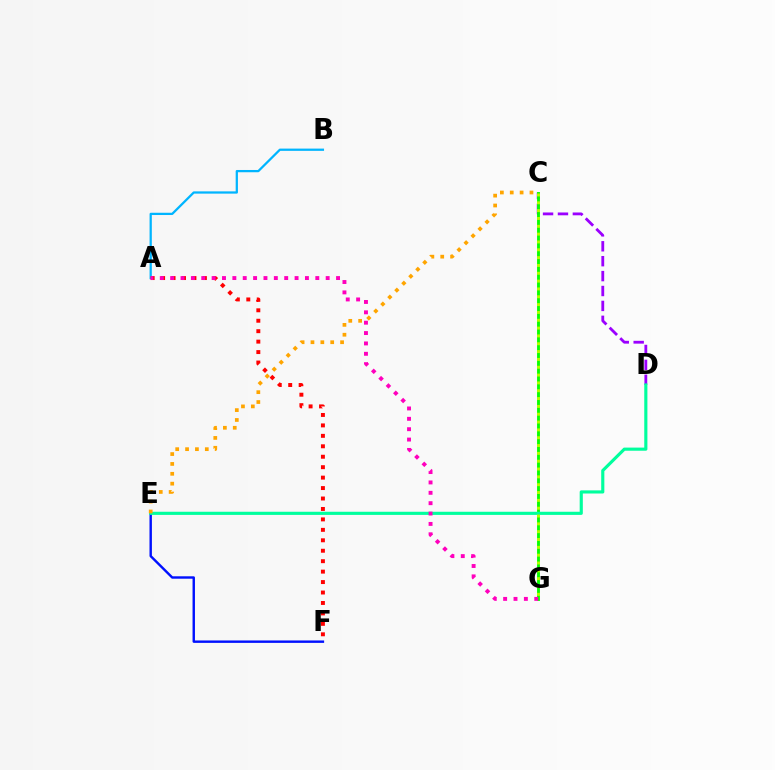{('A', 'B'): [{'color': '#00b5ff', 'line_style': 'solid', 'thickness': 1.62}], ('A', 'F'): [{'color': '#ff0000', 'line_style': 'dotted', 'thickness': 2.84}], ('C', 'D'): [{'color': '#9b00ff', 'line_style': 'dashed', 'thickness': 2.03}], ('C', 'G'): [{'color': '#08ff00', 'line_style': 'solid', 'thickness': 2.07}, {'color': '#b3ff00', 'line_style': 'dotted', 'thickness': 2.13}], ('E', 'F'): [{'color': '#0010ff', 'line_style': 'solid', 'thickness': 1.74}], ('D', 'E'): [{'color': '#00ff9d', 'line_style': 'solid', 'thickness': 2.26}], ('A', 'G'): [{'color': '#ff00bd', 'line_style': 'dotted', 'thickness': 2.82}], ('C', 'E'): [{'color': '#ffa500', 'line_style': 'dotted', 'thickness': 2.68}]}